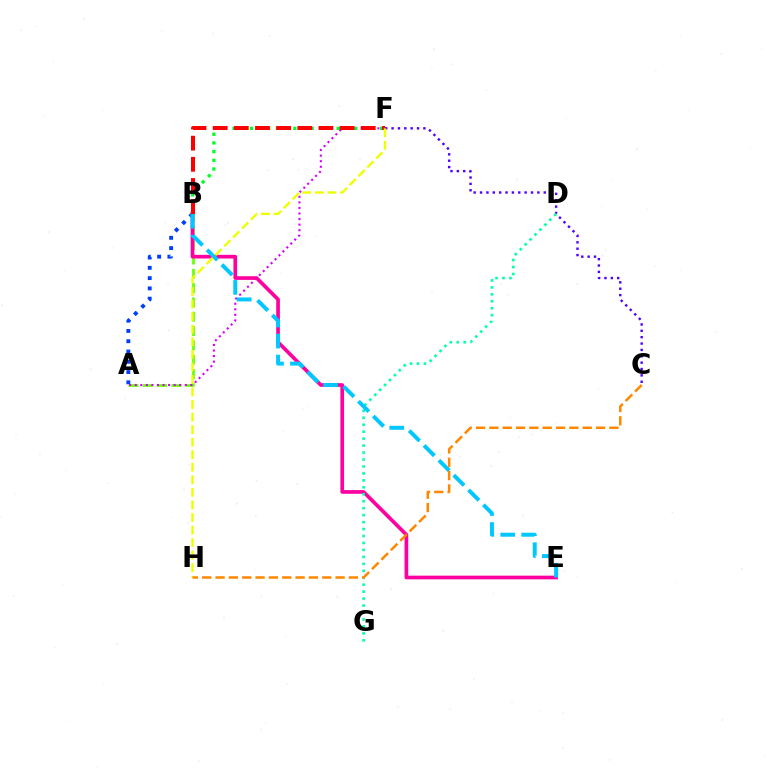{('A', 'B'): [{'color': '#003fff', 'line_style': 'dotted', 'thickness': 2.79}, {'color': '#66ff00', 'line_style': 'dashed', 'thickness': 1.94}], ('C', 'F'): [{'color': '#4f00ff', 'line_style': 'dotted', 'thickness': 1.73}], ('A', 'F'): [{'color': '#d600ff', 'line_style': 'dotted', 'thickness': 1.51}], ('B', 'E'): [{'color': '#ff00a0', 'line_style': 'solid', 'thickness': 2.65}, {'color': '#00c7ff', 'line_style': 'dashed', 'thickness': 2.85}], ('D', 'G'): [{'color': '#00ffaf', 'line_style': 'dotted', 'thickness': 1.89}], ('B', 'F'): [{'color': '#00ff27', 'line_style': 'dotted', 'thickness': 2.36}, {'color': '#ff0000', 'line_style': 'dashed', 'thickness': 2.87}], ('F', 'H'): [{'color': '#eeff00', 'line_style': 'dashed', 'thickness': 1.71}], ('C', 'H'): [{'color': '#ff8800', 'line_style': 'dashed', 'thickness': 1.81}]}